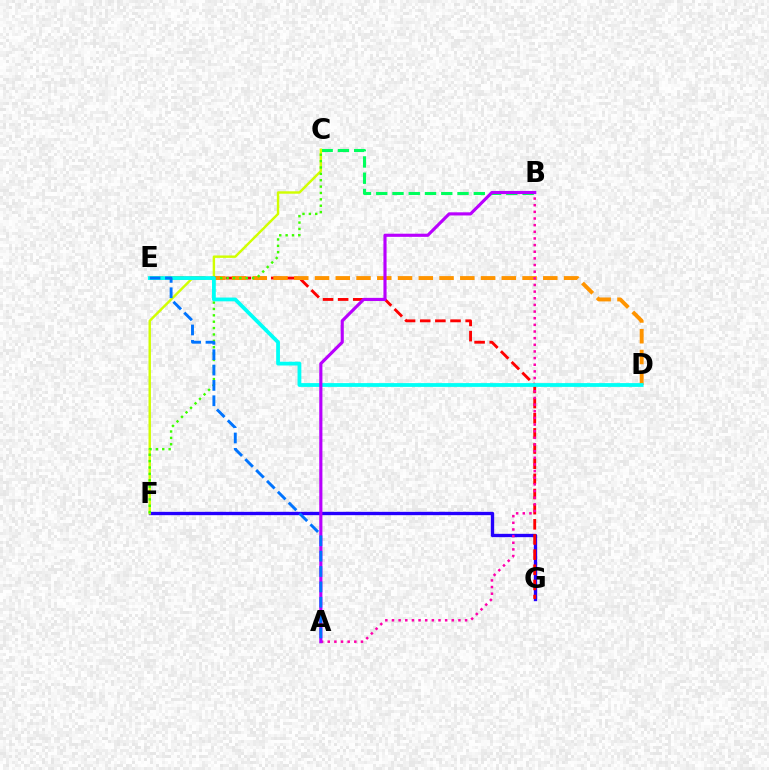{('F', 'G'): [{'color': '#2500ff', 'line_style': 'solid', 'thickness': 2.41}], ('B', 'C'): [{'color': '#00ff5c', 'line_style': 'dashed', 'thickness': 2.21}], ('C', 'F'): [{'color': '#d1ff00', 'line_style': 'solid', 'thickness': 1.74}, {'color': '#3dff00', 'line_style': 'dotted', 'thickness': 1.73}], ('E', 'G'): [{'color': '#ff0000', 'line_style': 'dashed', 'thickness': 2.06}], ('D', 'E'): [{'color': '#ff9400', 'line_style': 'dashed', 'thickness': 2.82}, {'color': '#00fff6', 'line_style': 'solid', 'thickness': 2.73}], ('A', 'B'): [{'color': '#ff00ac', 'line_style': 'dotted', 'thickness': 1.81}, {'color': '#b900ff', 'line_style': 'solid', 'thickness': 2.26}], ('A', 'E'): [{'color': '#0074ff', 'line_style': 'dashed', 'thickness': 2.09}]}